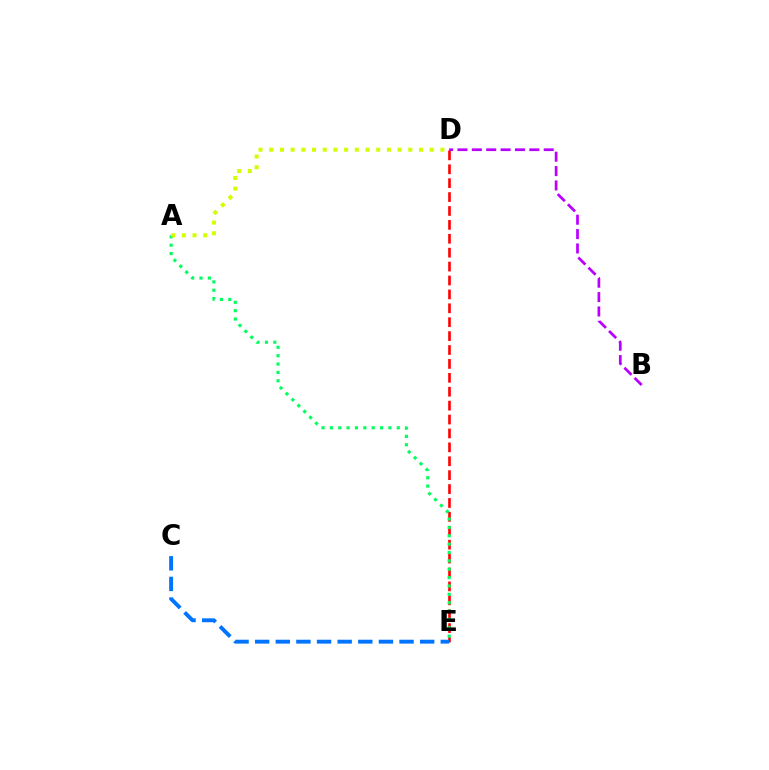{('D', 'E'): [{'color': '#ff0000', 'line_style': 'dashed', 'thickness': 1.89}], ('C', 'E'): [{'color': '#0074ff', 'line_style': 'dashed', 'thickness': 2.8}], ('B', 'D'): [{'color': '#b900ff', 'line_style': 'dashed', 'thickness': 1.95}], ('A', 'E'): [{'color': '#00ff5c', 'line_style': 'dotted', 'thickness': 2.27}], ('A', 'D'): [{'color': '#d1ff00', 'line_style': 'dotted', 'thickness': 2.91}]}